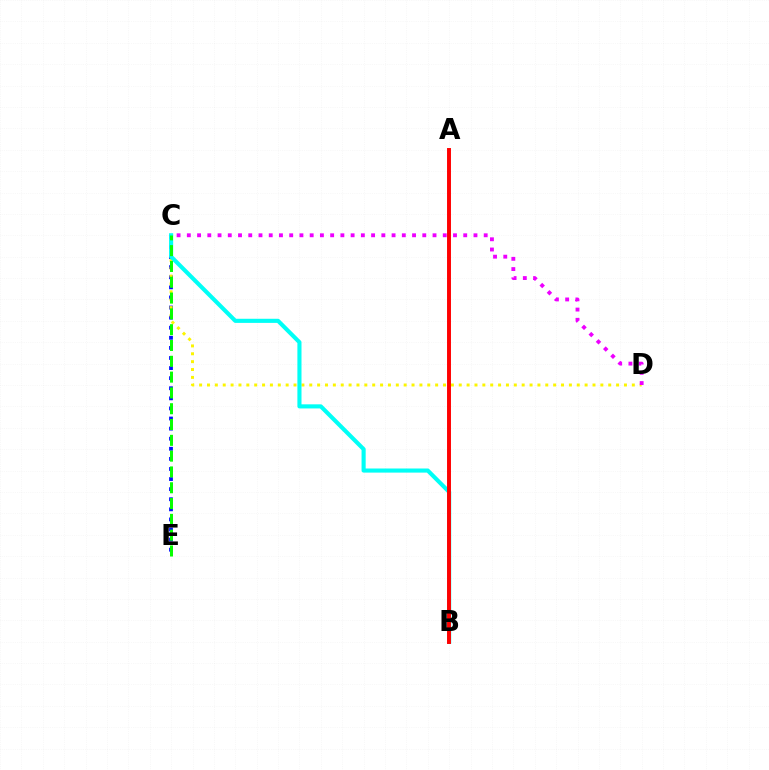{('C', 'E'): [{'color': '#0010ff', 'line_style': 'dotted', 'thickness': 2.74}, {'color': '#08ff00', 'line_style': 'dashed', 'thickness': 2.15}], ('C', 'D'): [{'color': '#fcf500', 'line_style': 'dotted', 'thickness': 2.14}, {'color': '#ee00ff', 'line_style': 'dotted', 'thickness': 2.78}], ('B', 'C'): [{'color': '#00fff6', 'line_style': 'solid', 'thickness': 2.96}], ('A', 'B'): [{'color': '#ff0000', 'line_style': 'solid', 'thickness': 2.83}]}